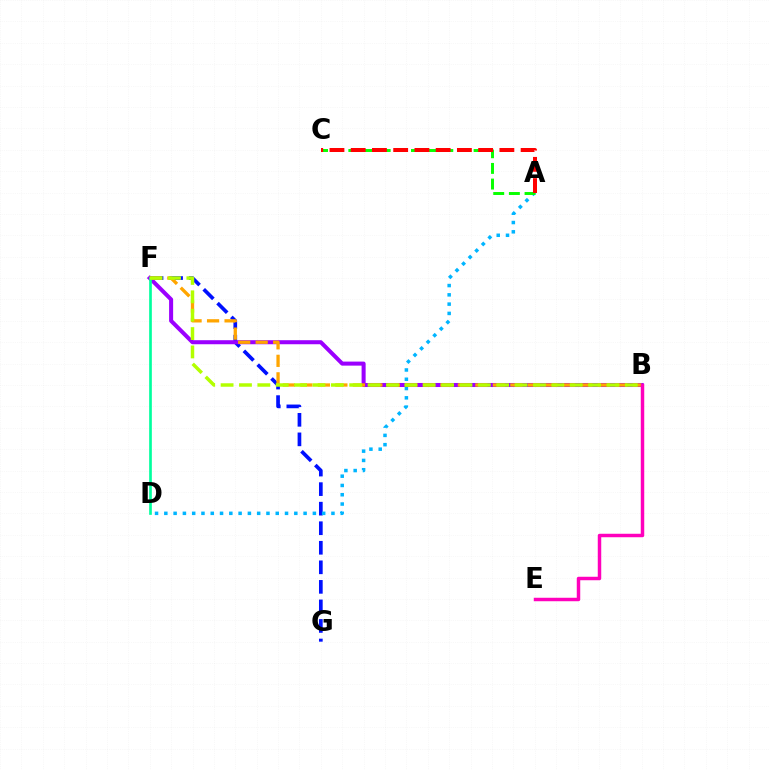{('F', 'G'): [{'color': '#0010ff', 'line_style': 'dashed', 'thickness': 2.66}], ('A', 'D'): [{'color': '#00b5ff', 'line_style': 'dotted', 'thickness': 2.52}], ('B', 'F'): [{'color': '#9b00ff', 'line_style': 'solid', 'thickness': 2.91}, {'color': '#ffa500', 'line_style': 'dashed', 'thickness': 2.38}, {'color': '#b3ff00', 'line_style': 'dashed', 'thickness': 2.5}], ('A', 'C'): [{'color': '#08ff00', 'line_style': 'dashed', 'thickness': 2.13}, {'color': '#ff0000', 'line_style': 'dashed', 'thickness': 2.89}], ('B', 'E'): [{'color': '#ff00bd', 'line_style': 'solid', 'thickness': 2.5}], ('D', 'F'): [{'color': '#00ff9d', 'line_style': 'solid', 'thickness': 1.93}]}